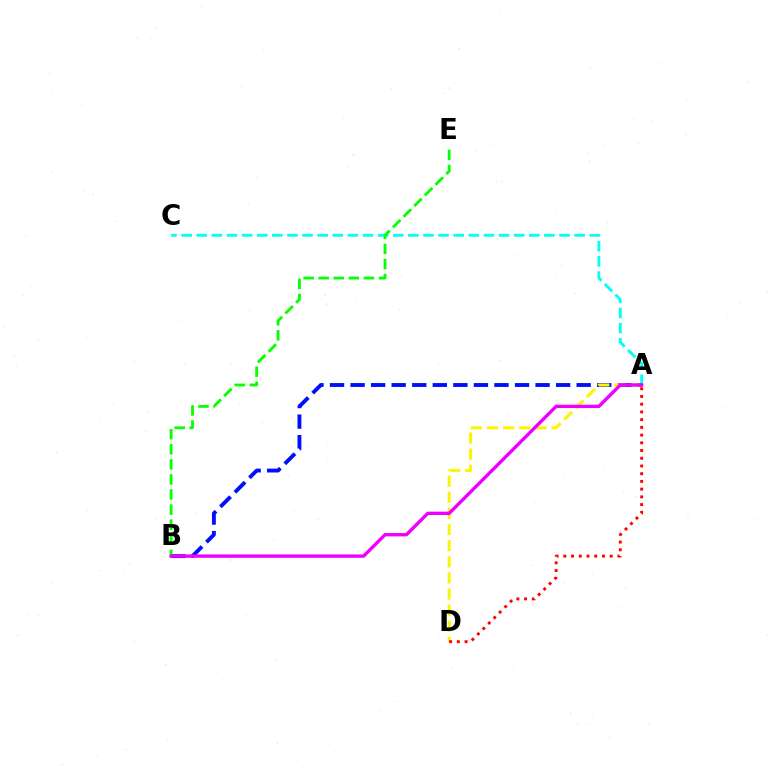{('A', 'C'): [{'color': '#00fff6', 'line_style': 'dashed', 'thickness': 2.05}], ('A', 'B'): [{'color': '#0010ff', 'line_style': 'dashed', 'thickness': 2.79}, {'color': '#ee00ff', 'line_style': 'solid', 'thickness': 2.42}], ('A', 'D'): [{'color': '#fcf500', 'line_style': 'dashed', 'thickness': 2.19}, {'color': '#ff0000', 'line_style': 'dotted', 'thickness': 2.1}], ('B', 'E'): [{'color': '#08ff00', 'line_style': 'dashed', 'thickness': 2.05}]}